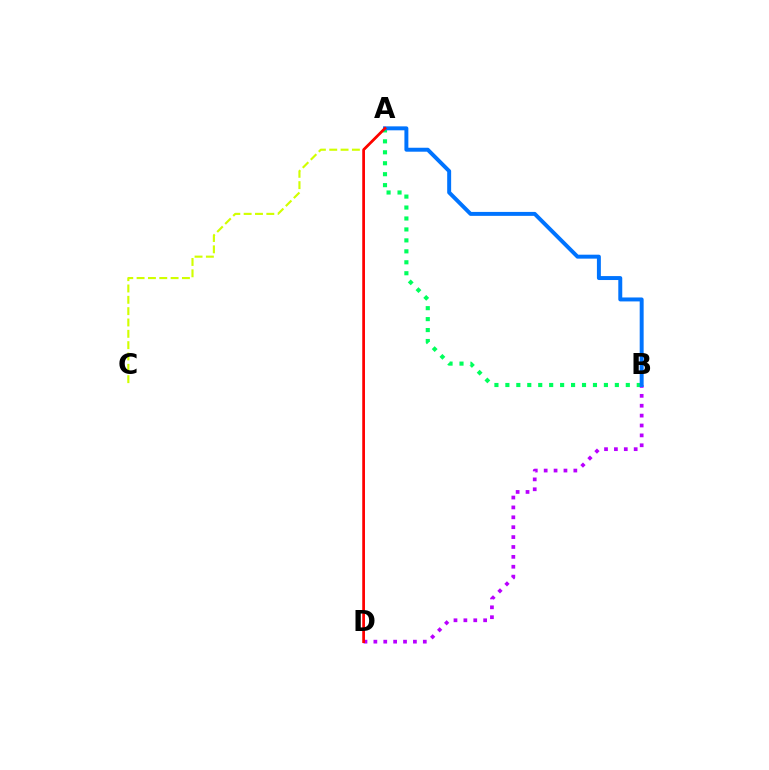{('B', 'D'): [{'color': '#b900ff', 'line_style': 'dotted', 'thickness': 2.69}], ('A', 'C'): [{'color': '#d1ff00', 'line_style': 'dashed', 'thickness': 1.54}], ('A', 'B'): [{'color': '#00ff5c', 'line_style': 'dotted', 'thickness': 2.97}, {'color': '#0074ff', 'line_style': 'solid', 'thickness': 2.84}], ('A', 'D'): [{'color': '#ff0000', 'line_style': 'solid', 'thickness': 1.96}]}